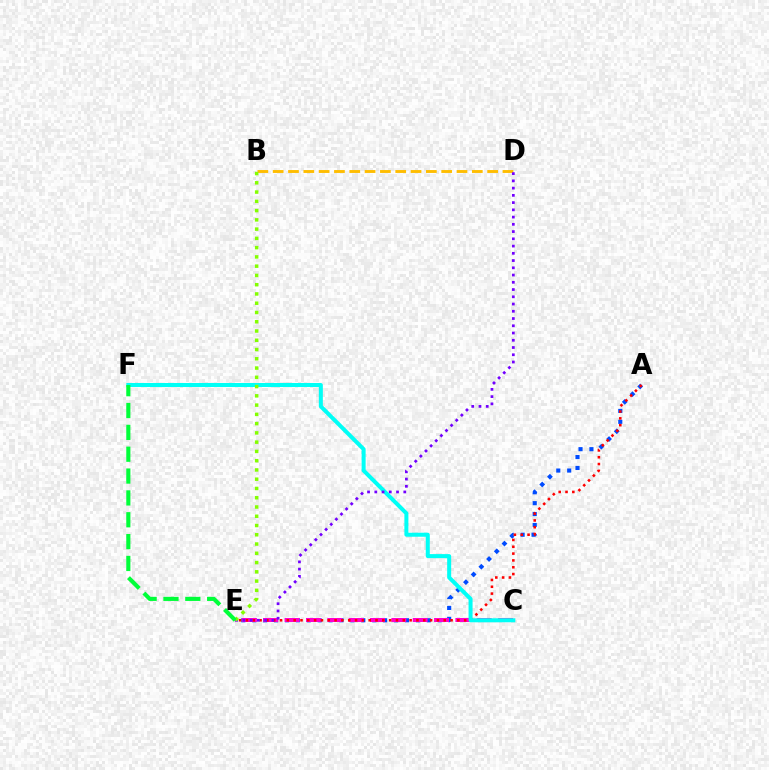{('A', 'E'): [{'color': '#004bff', 'line_style': 'dotted', 'thickness': 2.96}, {'color': '#ff0000', 'line_style': 'dotted', 'thickness': 1.85}], ('C', 'E'): [{'color': '#ff00cf', 'line_style': 'dashed', 'thickness': 2.9}], ('B', 'D'): [{'color': '#ffbd00', 'line_style': 'dashed', 'thickness': 2.08}], ('C', 'F'): [{'color': '#00fff6', 'line_style': 'solid', 'thickness': 2.89}], ('D', 'E'): [{'color': '#7200ff', 'line_style': 'dotted', 'thickness': 1.97}], ('B', 'E'): [{'color': '#84ff00', 'line_style': 'dotted', 'thickness': 2.52}], ('E', 'F'): [{'color': '#00ff39', 'line_style': 'dashed', 'thickness': 2.97}]}